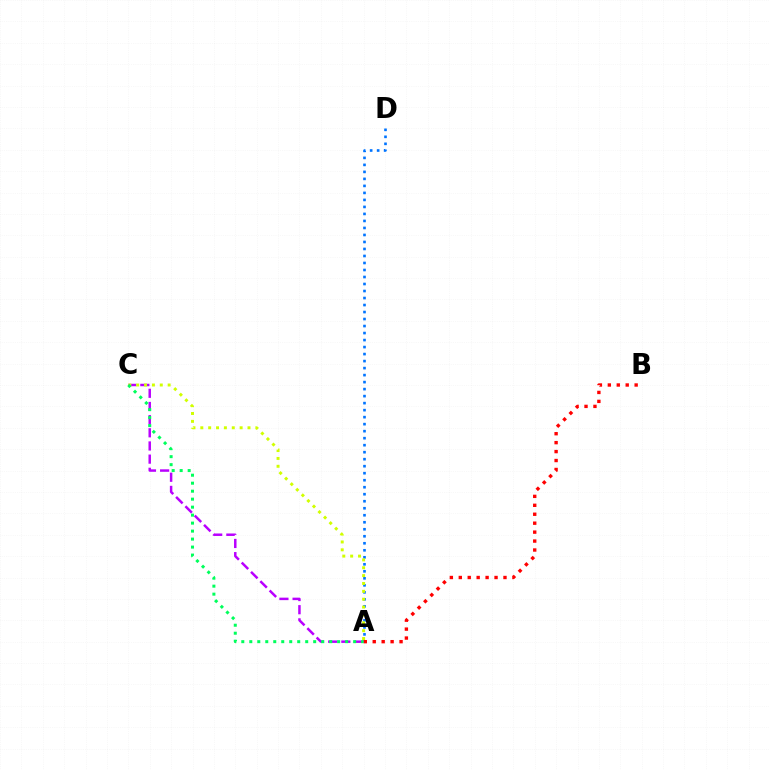{('A', 'D'): [{'color': '#0074ff', 'line_style': 'dotted', 'thickness': 1.9}], ('A', 'C'): [{'color': '#b900ff', 'line_style': 'dashed', 'thickness': 1.79}, {'color': '#d1ff00', 'line_style': 'dotted', 'thickness': 2.14}, {'color': '#00ff5c', 'line_style': 'dotted', 'thickness': 2.17}], ('A', 'B'): [{'color': '#ff0000', 'line_style': 'dotted', 'thickness': 2.43}]}